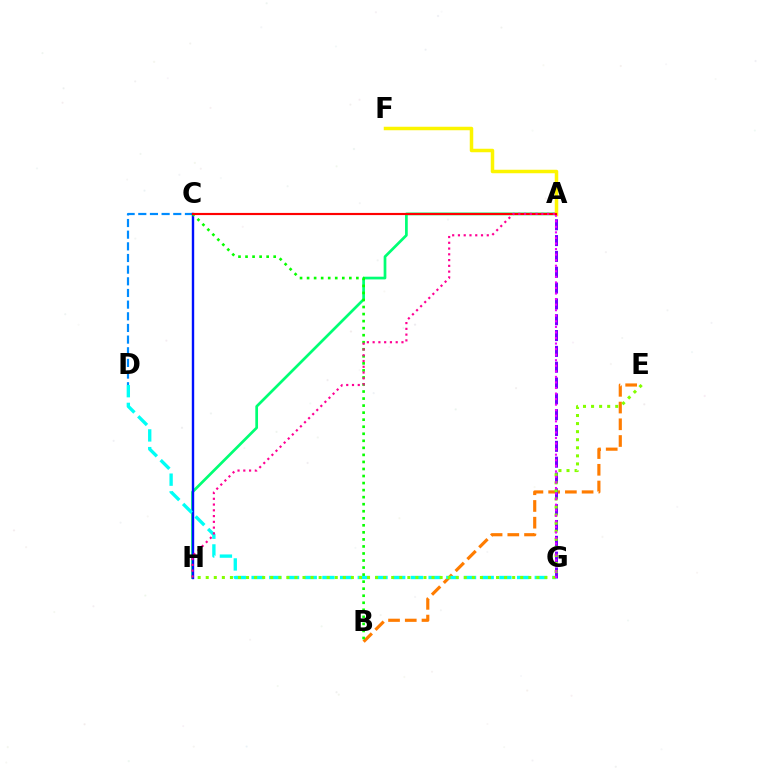{('A', 'H'): [{'color': '#00ff74', 'line_style': 'solid', 'thickness': 1.96}, {'color': '#ff0094', 'line_style': 'dotted', 'thickness': 1.57}], ('C', 'D'): [{'color': '#008cff', 'line_style': 'dashed', 'thickness': 1.58}], ('B', 'E'): [{'color': '#ff7c00', 'line_style': 'dashed', 'thickness': 2.27}], ('A', 'G'): [{'color': '#7200ff', 'line_style': 'dashed', 'thickness': 2.15}, {'color': '#ee00ff', 'line_style': 'dotted', 'thickness': 1.51}], ('C', 'H'): [{'color': '#0010ff', 'line_style': 'solid', 'thickness': 1.73}], ('A', 'F'): [{'color': '#fcf500', 'line_style': 'solid', 'thickness': 2.52}], ('D', 'G'): [{'color': '#00fff6', 'line_style': 'dashed', 'thickness': 2.4}], ('B', 'C'): [{'color': '#08ff00', 'line_style': 'dotted', 'thickness': 1.91}], ('E', 'H'): [{'color': '#84ff00', 'line_style': 'dotted', 'thickness': 2.19}], ('A', 'C'): [{'color': '#ff0000', 'line_style': 'solid', 'thickness': 1.56}]}